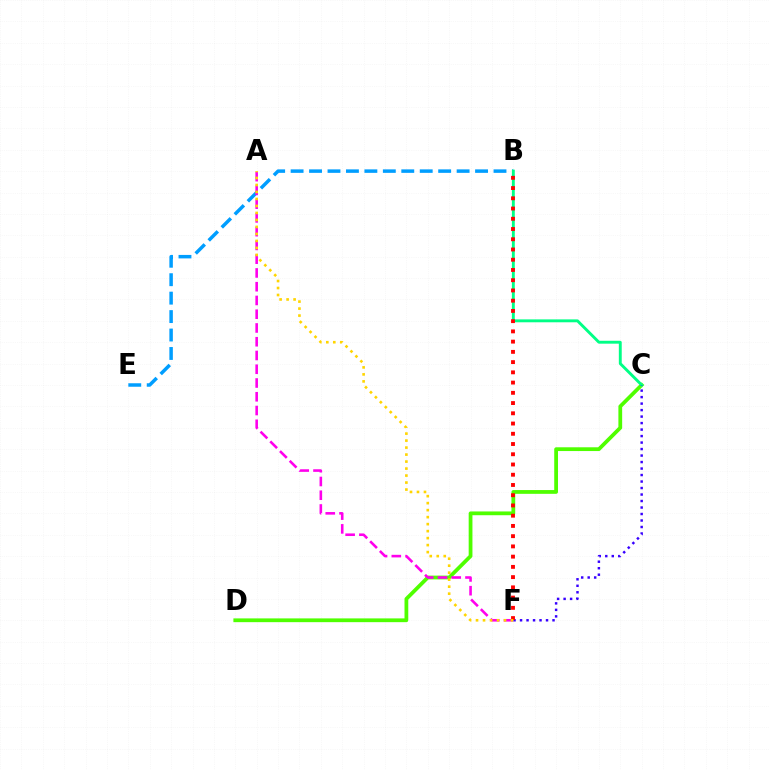{('C', 'D'): [{'color': '#4fff00', 'line_style': 'solid', 'thickness': 2.71}], ('B', 'E'): [{'color': '#009eff', 'line_style': 'dashed', 'thickness': 2.51}], ('B', 'C'): [{'color': '#00ff86', 'line_style': 'solid', 'thickness': 2.09}], ('A', 'F'): [{'color': '#ff00ed', 'line_style': 'dashed', 'thickness': 1.87}, {'color': '#ffd500', 'line_style': 'dotted', 'thickness': 1.9}], ('C', 'F'): [{'color': '#3700ff', 'line_style': 'dotted', 'thickness': 1.76}], ('B', 'F'): [{'color': '#ff0000', 'line_style': 'dotted', 'thickness': 2.78}]}